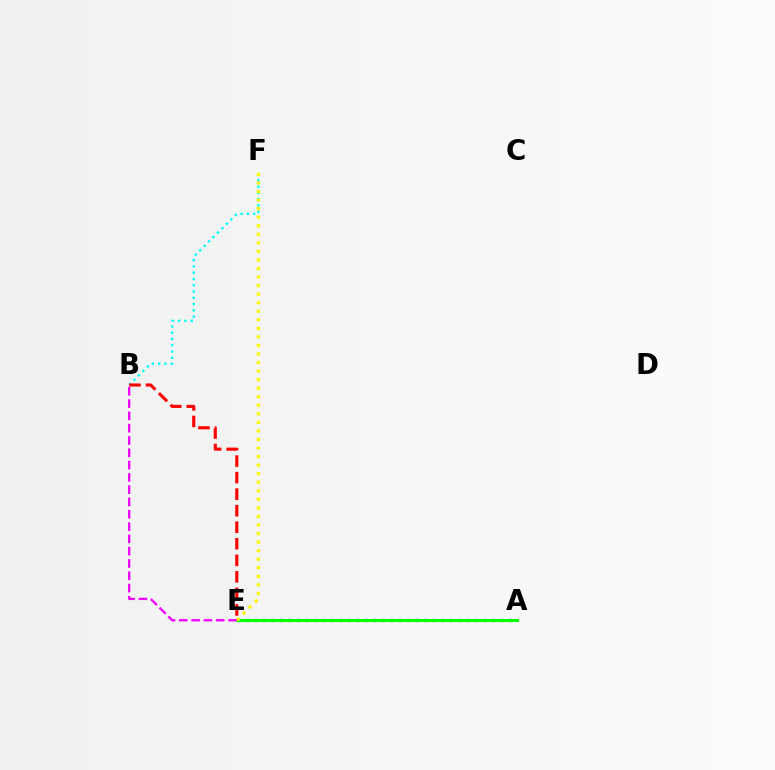{('B', 'F'): [{'color': '#00fff6', 'line_style': 'dotted', 'thickness': 1.7}], ('A', 'E'): [{'color': '#0010ff', 'line_style': 'dotted', 'thickness': 2.3}, {'color': '#08ff00', 'line_style': 'solid', 'thickness': 2.2}], ('B', 'E'): [{'color': '#ff0000', 'line_style': 'dashed', 'thickness': 2.25}, {'color': '#ee00ff', 'line_style': 'dashed', 'thickness': 1.67}], ('E', 'F'): [{'color': '#fcf500', 'line_style': 'dotted', 'thickness': 2.32}]}